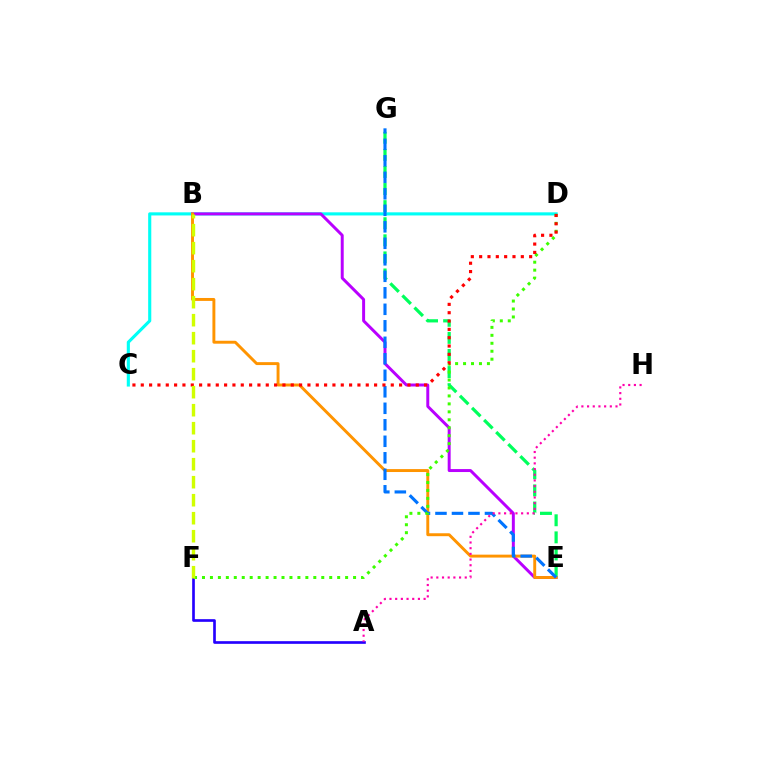{('A', 'F'): [{'color': '#2500ff', 'line_style': 'solid', 'thickness': 1.92}], ('C', 'D'): [{'color': '#00fff6', 'line_style': 'solid', 'thickness': 2.25}, {'color': '#ff0000', 'line_style': 'dotted', 'thickness': 2.26}], ('B', 'E'): [{'color': '#b900ff', 'line_style': 'solid', 'thickness': 2.13}, {'color': '#ff9400', 'line_style': 'solid', 'thickness': 2.11}], ('E', 'G'): [{'color': '#00ff5c', 'line_style': 'dashed', 'thickness': 2.32}, {'color': '#0074ff', 'line_style': 'dashed', 'thickness': 2.24}], ('D', 'F'): [{'color': '#3dff00', 'line_style': 'dotted', 'thickness': 2.16}], ('A', 'H'): [{'color': '#ff00ac', 'line_style': 'dotted', 'thickness': 1.54}], ('B', 'F'): [{'color': '#d1ff00', 'line_style': 'dashed', 'thickness': 2.45}]}